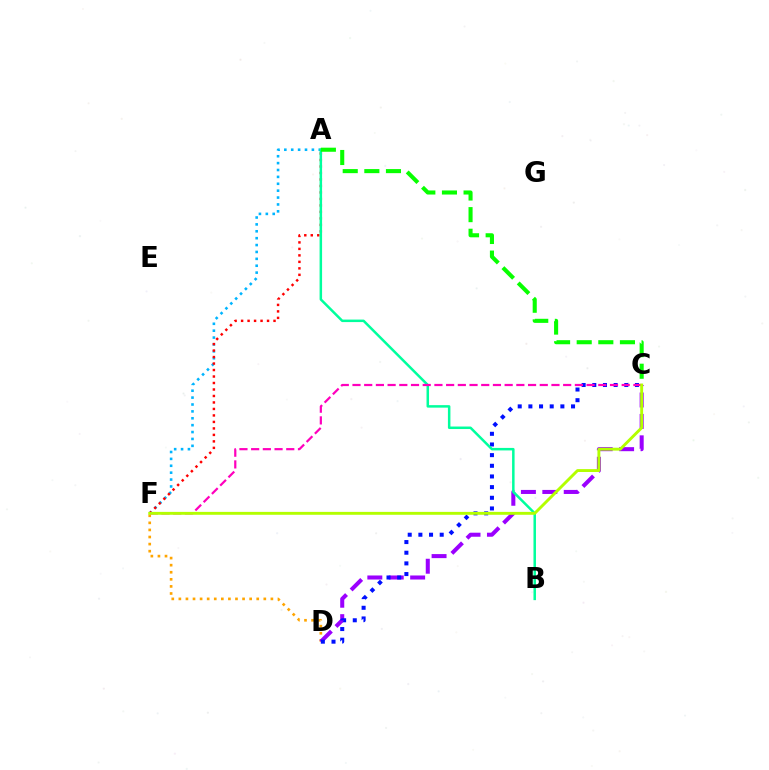{('D', 'F'): [{'color': '#ffa500', 'line_style': 'dotted', 'thickness': 1.92}], ('A', 'F'): [{'color': '#00b5ff', 'line_style': 'dotted', 'thickness': 1.87}, {'color': '#ff0000', 'line_style': 'dotted', 'thickness': 1.76}], ('C', 'D'): [{'color': '#9b00ff', 'line_style': 'dashed', 'thickness': 2.91}, {'color': '#0010ff', 'line_style': 'dotted', 'thickness': 2.9}], ('A', 'B'): [{'color': '#00ff9d', 'line_style': 'solid', 'thickness': 1.8}], ('C', 'F'): [{'color': '#ff00bd', 'line_style': 'dashed', 'thickness': 1.59}, {'color': '#b3ff00', 'line_style': 'solid', 'thickness': 2.09}], ('A', 'C'): [{'color': '#08ff00', 'line_style': 'dashed', 'thickness': 2.94}]}